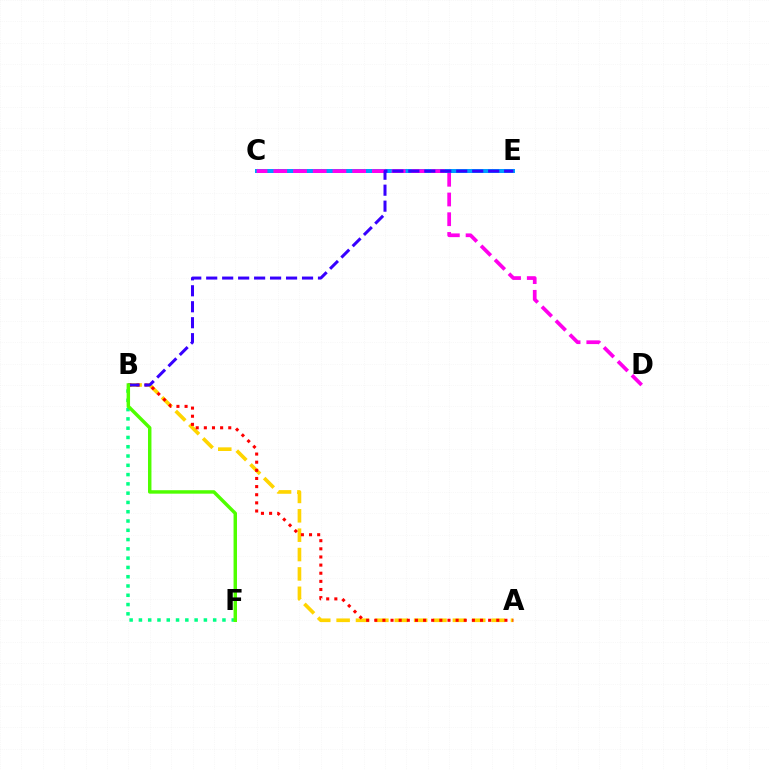{('C', 'E'): [{'color': '#009eff', 'line_style': 'solid', 'thickness': 2.88}], ('A', 'B'): [{'color': '#ffd500', 'line_style': 'dashed', 'thickness': 2.63}, {'color': '#ff0000', 'line_style': 'dotted', 'thickness': 2.21}], ('B', 'F'): [{'color': '#00ff86', 'line_style': 'dotted', 'thickness': 2.52}, {'color': '#4fff00', 'line_style': 'solid', 'thickness': 2.48}], ('C', 'D'): [{'color': '#ff00ed', 'line_style': 'dashed', 'thickness': 2.68}], ('B', 'E'): [{'color': '#3700ff', 'line_style': 'dashed', 'thickness': 2.17}]}